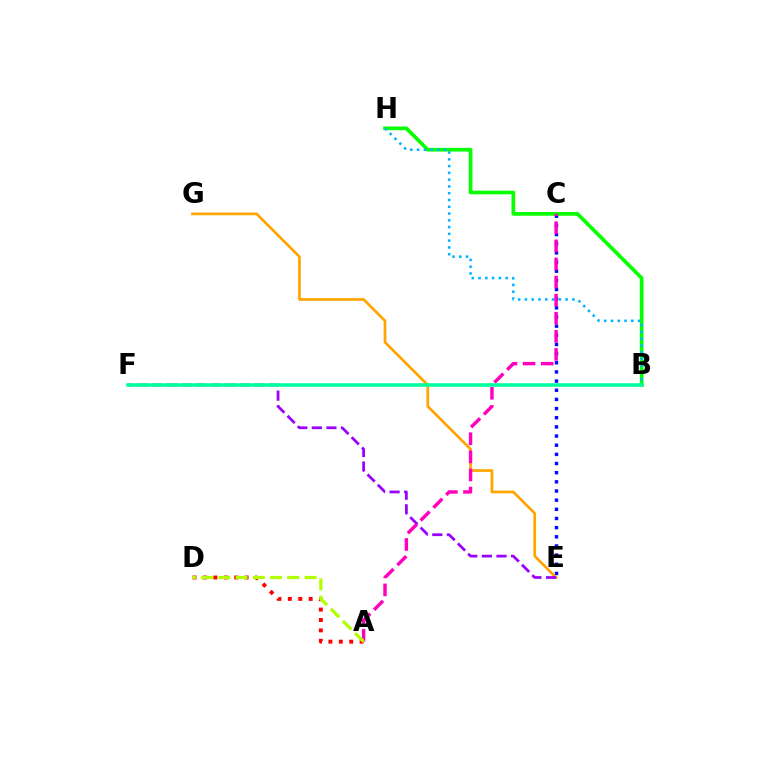{('C', 'E'): [{'color': '#0010ff', 'line_style': 'dotted', 'thickness': 2.49}], ('B', 'H'): [{'color': '#08ff00', 'line_style': 'solid', 'thickness': 2.64}, {'color': '#00b5ff', 'line_style': 'dotted', 'thickness': 1.84}], ('E', 'G'): [{'color': '#ffa500', 'line_style': 'solid', 'thickness': 1.95}], ('E', 'F'): [{'color': '#9b00ff', 'line_style': 'dashed', 'thickness': 1.98}], ('A', 'D'): [{'color': '#ff0000', 'line_style': 'dotted', 'thickness': 2.83}, {'color': '#b3ff00', 'line_style': 'dashed', 'thickness': 2.34}], ('A', 'C'): [{'color': '#ff00bd', 'line_style': 'dashed', 'thickness': 2.46}], ('B', 'F'): [{'color': '#00ff9d', 'line_style': 'solid', 'thickness': 2.56}]}